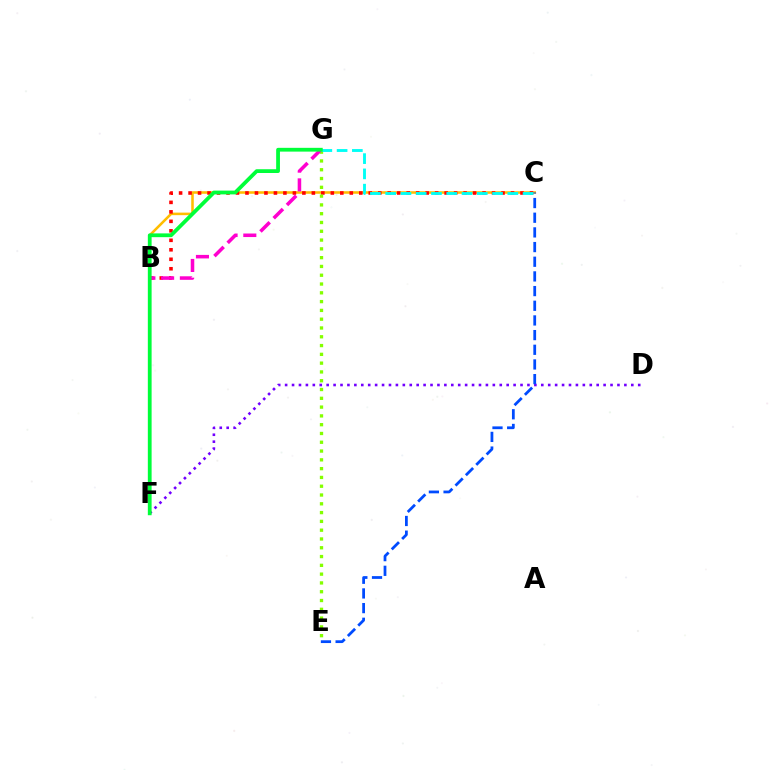{('B', 'C'): [{'color': '#ffbd00', 'line_style': 'solid', 'thickness': 1.84}, {'color': '#ff0000', 'line_style': 'dotted', 'thickness': 2.58}], ('D', 'F'): [{'color': '#7200ff', 'line_style': 'dotted', 'thickness': 1.88}], ('E', 'G'): [{'color': '#84ff00', 'line_style': 'dotted', 'thickness': 2.39}], ('C', 'E'): [{'color': '#004bff', 'line_style': 'dashed', 'thickness': 1.99}], ('B', 'G'): [{'color': '#ff00cf', 'line_style': 'dashed', 'thickness': 2.55}], ('C', 'G'): [{'color': '#00fff6', 'line_style': 'dashed', 'thickness': 2.07}], ('F', 'G'): [{'color': '#00ff39', 'line_style': 'solid', 'thickness': 2.72}]}